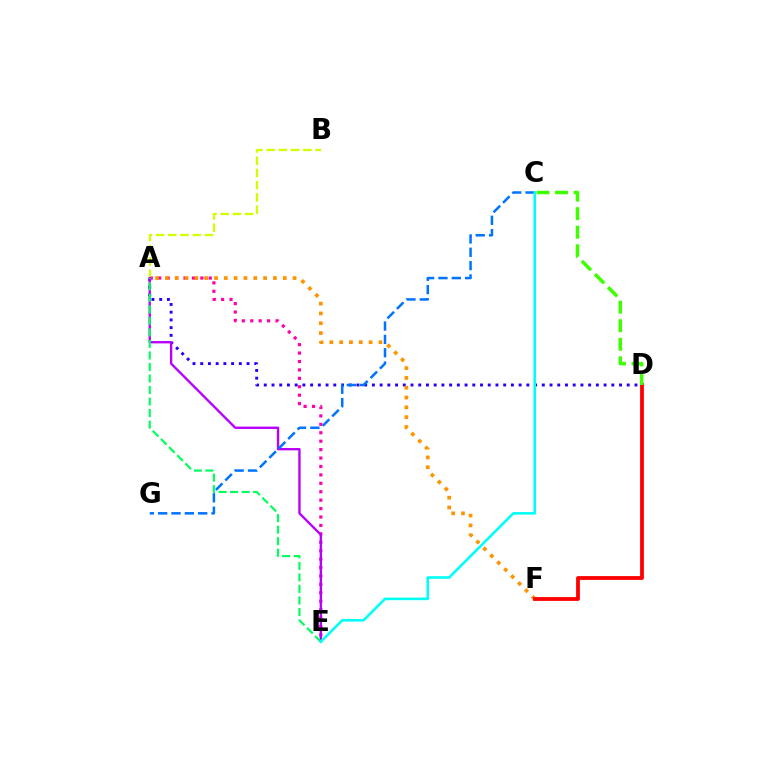{('A', 'D'): [{'color': '#2500ff', 'line_style': 'dotted', 'thickness': 2.1}], ('A', 'E'): [{'color': '#ff00ac', 'line_style': 'dotted', 'thickness': 2.29}, {'color': '#b900ff', 'line_style': 'solid', 'thickness': 1.69}, {'color': '#00ff5c', 'line_style': 'dashed', 'thickness': 1.57}], ('A', 'B'): [{'color': '#d1ff00', 'line_style': 'dashed', 'thickness': 1.66}], ('A', 'F'): [{'color': '#ff9400', 'line_style': 'dotted', 'thickness': 2.67}], ('C', 'G'): [{'color': '#0074ff', 'line_style': 'dashed', 'thickness': 1.81}], ('D', 'F'): [{'color': '#ff0000', 'line_style': 'solid', 'thickness': 2.73}], ('C', 'D'): [{'color': '#3dff00', 'line_style': 'dashed', 'thickness': 2.52}], ('C', 'E'): [{'color': '#00fff6', 'line_style': 'solid', 'thickness': 1.86}]}